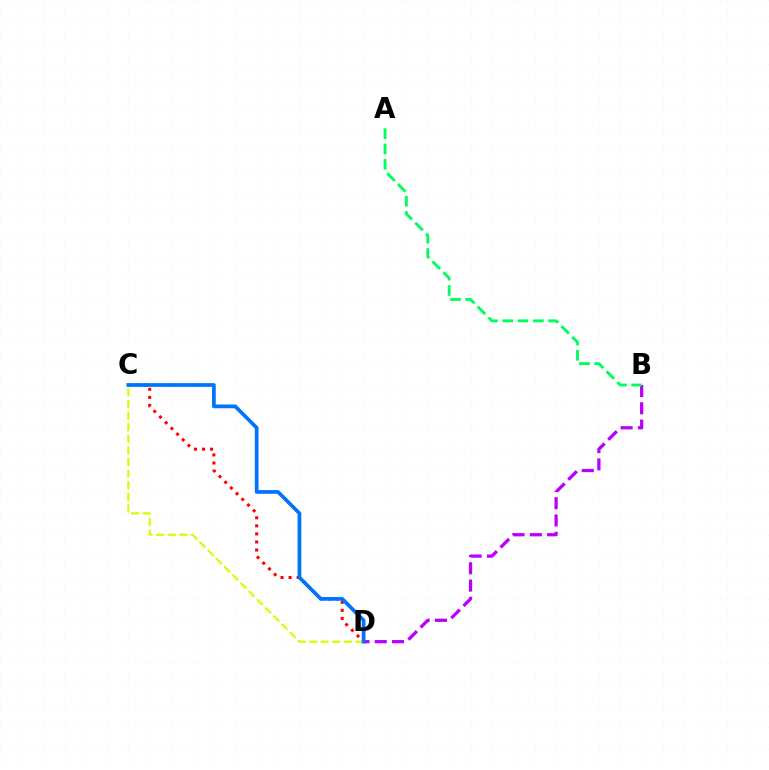{('B', 'D'): [{'color': '#b900ff', 'line_style': 'dashed', 'thickness': 2.35}], ('C', 'D'): [{'color': '#d1ff00', 'line_style': 'dashed', 'thickness': 1.58}, {'color': '#ff0000', 'line_style': 'dotted', 'thickness': 2.19}, {'color': '#0074ff', 'line_style': 'solid', 'thickness': 2.68}], ('A', 'B'): [{'color': '#00ff5c', 'line_style': 'dashed', 'thickness': 2.08}]}